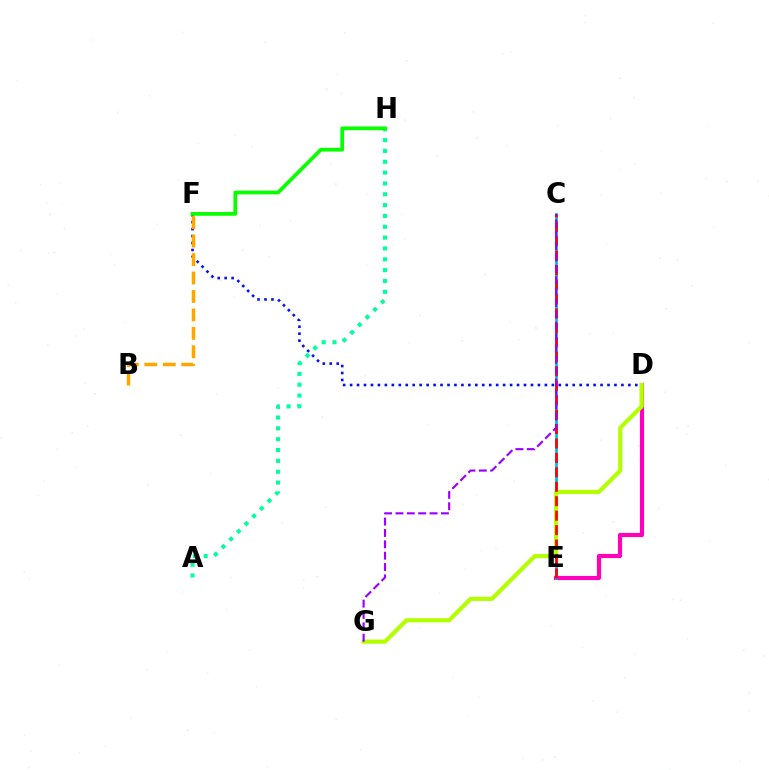{('D', 'E'): [{'color': '#ff00bd', 'line_style': 'solid', 'thickness': 2.99}], ('C', 'E'): [{'color': '#00b5ff', 'line_style': 'solid', 'thickness': 1.98}, {'color': '#ff0000', 'line_style': 'dashed', 'thickness': 1.96}], ('D', 'F'): [{'color': '#0010ff', 'line_style': 'dotted', 'thickness': 1.89}], ('B', 'F'): [{'color': '#ffa500', 'line_style': 'dashed', 'thickness': 2.51}], ('A', 'H'): [{'color': '#00ff9d', 'line_style': 'dotted', 'thickness': 2.94}], ('D', 'G'): [{'color': '#b3ff00', 'line_style': 'solid', 'thickness': 2.99}], ('F', 'H'): [{'color': '#08ff00', 'line_style': 'solid', 'thickness': 2.7}], ('C', 'G'): [{'color': '#9b00ff', 'line_style': 'dashed', 'thickness': 1.54}]}